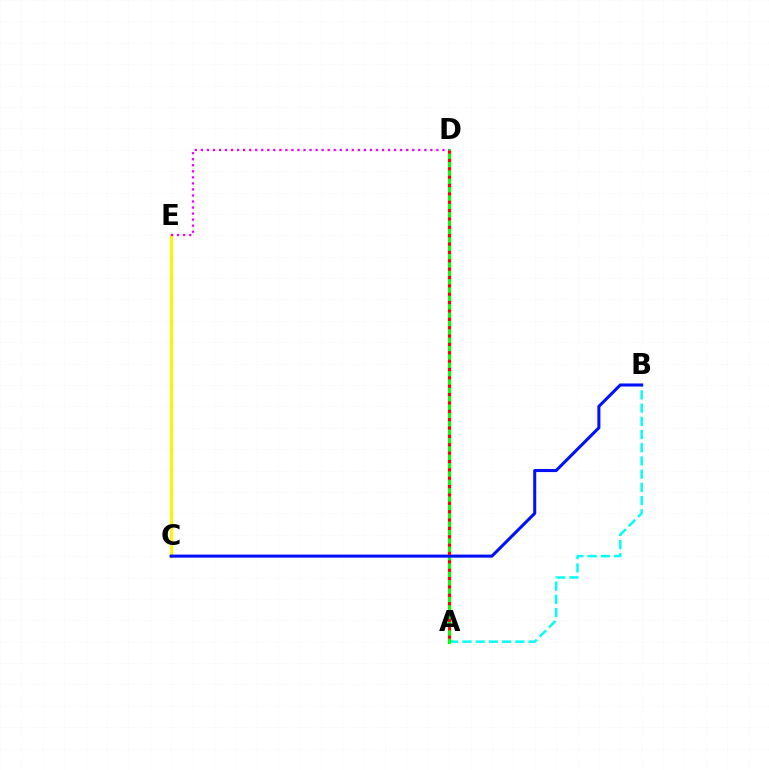{('C', 'E'): [{'color': '#fcf500', 'line_style': 'solid', 'thickness': 2.17}], ('A', 'B'): [{'color': '#00fff6', 'line_style': 'dashed', 'thickness': 1.79}], ('A', 'D'): [{'color': '#08ff00', 'line_style': 'solid', 'thickness': 2.23}, {'color': '#ff0000', 'line_style': 'dotted', 'thickness': 2.27}], ('B', 'C'): [{'color': '#0010ff', 'line_style': 'solid', 'thickness': 2.19}], ('D', 'E'): [{'color': '#ee00ff', 'line_style': 'dotted', 'thickness': 1.64}]}